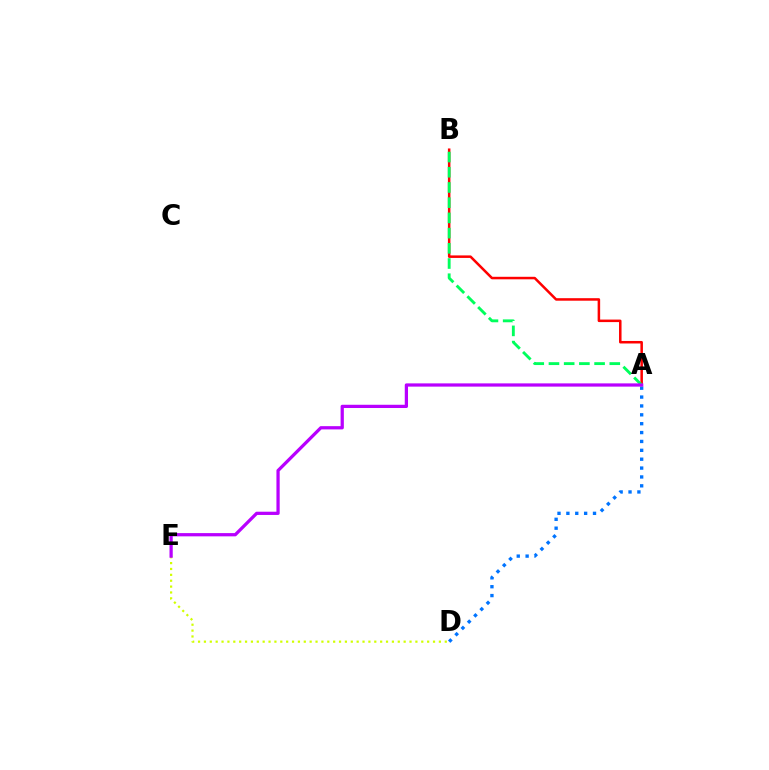{('A', 'B'): [{'color': '#ff0000', 'line_style': 'solid', 'thickness': 1.81}, {'color': '#00ff5c', 'line_style': 'dashed', 'thickness': 2.07}], ('A', 'D'): [{'color': '#0074ff', 'line_style': 'dotted', 'thickness': 2.41}], ('D', 'E'): [{'color': '#d1ff00', 'line_style': 'dotted', 'thickness': 1.6}], ('A', 'E'): [{'color': '#b900ff', 'line_style': 'solid', 'thickness': 2.34}]}